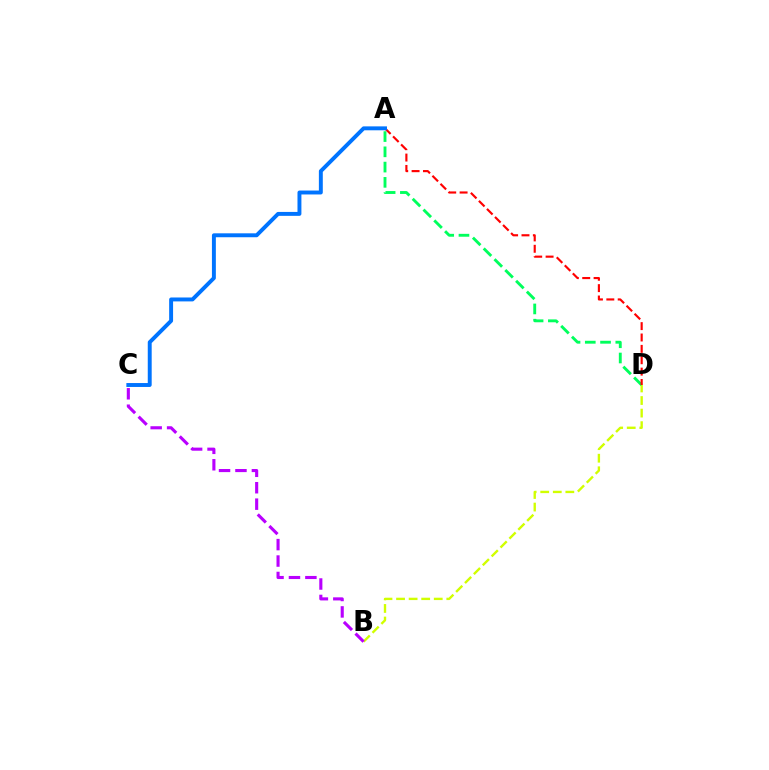{('B', 'D'): [{'color': '#d1ff00', 'line_style': 'dashed', 'thickness': 1.71}], ('A', 'D'): [{'color': '#00ff5c', 'line_style': 'dashed', 'thickness': 2.07}, {'color': '#ff0000', 'line_style': 'dashed', 'thickness': 1.55}], ('B', 'C'): [{'color': '#b900ff', 'line_style': 'dashed', 'thickness': 2.23}], ('A', 'C'): [{'color': '#0074ff', 'line_style': 'solid', 'thickness': 2.82}]}